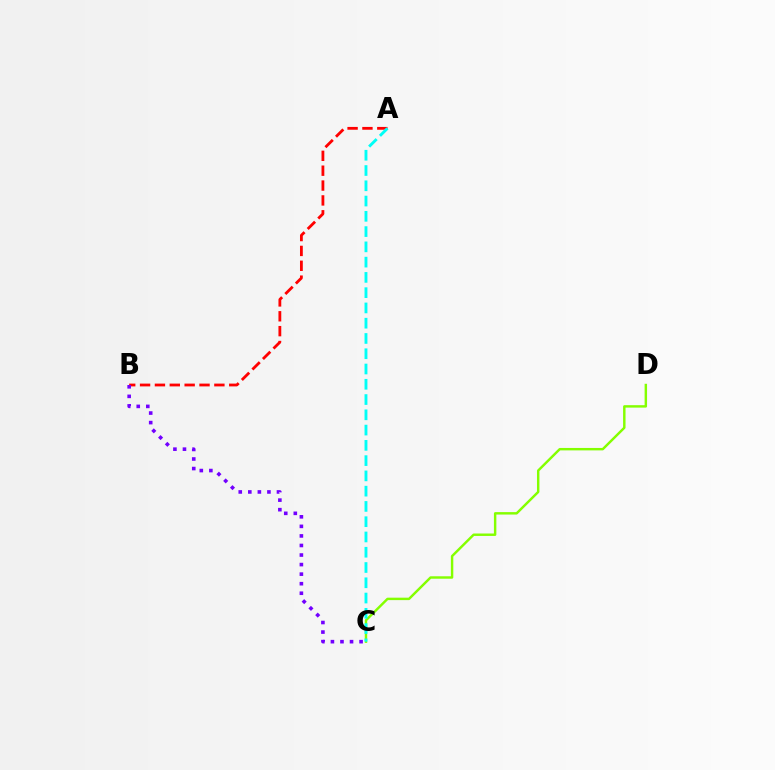{('C', 'D'): [{'color': '#84ff00', 'line_style': 'solid', 'thickness': 1.76}], ('A', 'B'): [{'color': '#ff0000', 'line_style': 'dashed', 'thickness': 2.02}], ('B', 'C'): [{'color': '#7200ff', 'line_style': 'dotted', 'thickness': 2.6}], ('A', 'C'): [{'color': '#00fff6', 'line_style': 'dashed', 'thickness': 2.07}]}